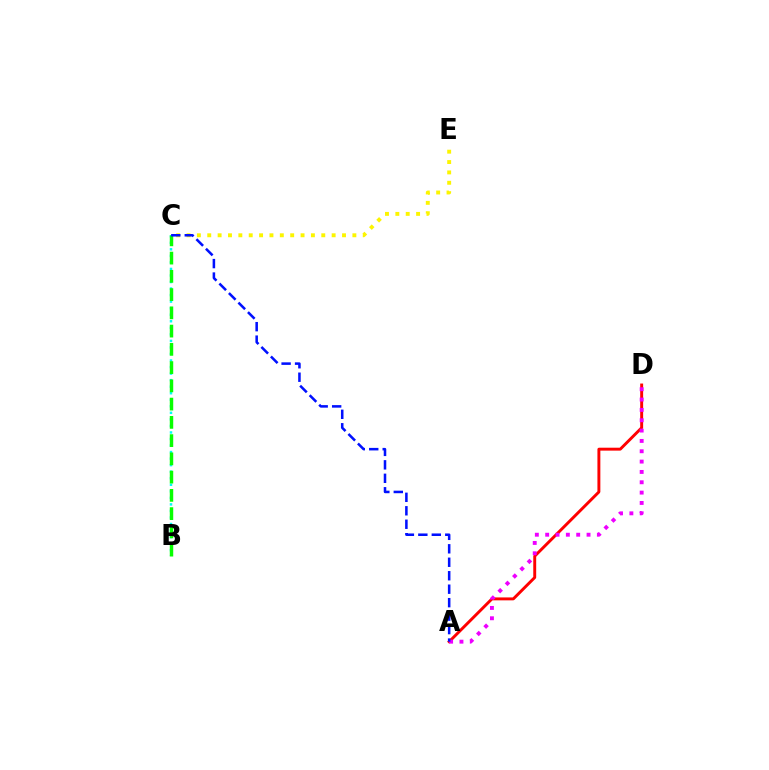{('B', 'C'): [{'color': '#00fff6', 'line_style': 'dotted', 'thickness': 1.78}, {'color': '#08ff00', 'line_style': 'dashed', 'thickness': 2.48}], ('C', 'E'): [{'color': '#fcf500', 'line_style': 'dotted', 'thickness': 2.82}], ('A', 'D'): [{'color': '#ff0000', 'line_style': 'solid', 'thickness': 2.1}, {'color': '#ee00ff', 'line_style': 'dotted', 'thickness': 2.81}], ('A', 'C'): [{'color': '#0010ff', 'line_style': 'dashed', 'thickness': 1.83}]}